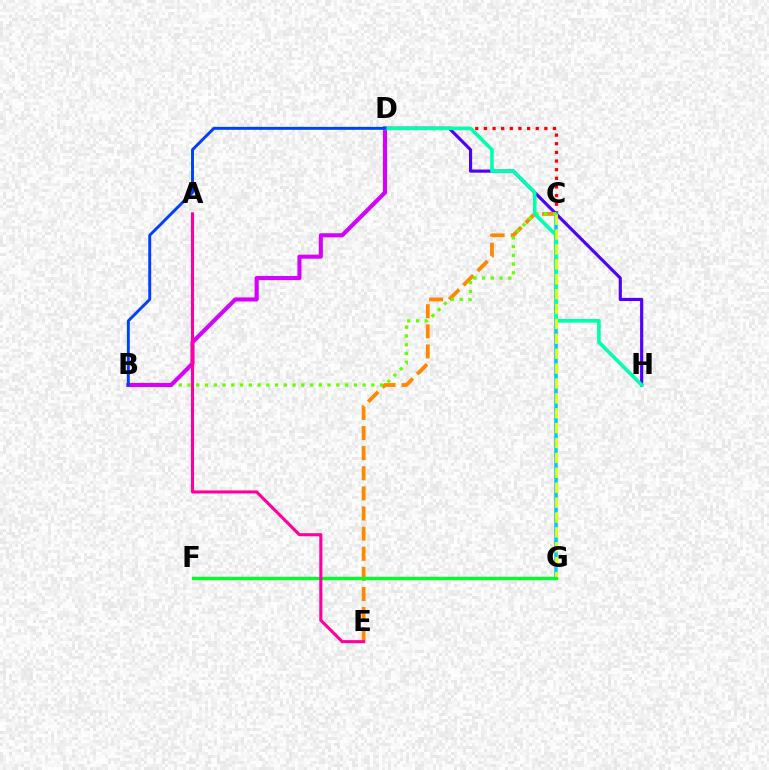{('D', 'H'): [{'color': '#4f00ff', 'line_style': 'solid', 'thickness': 2.27}, {'color': '#00ffaf', 'line_style': 'solid', 'thickness': 2.61}], ('C', 'E'): [{'color': '#ff8800', 'line_style': 'dashed', 'thickness': 2.73}], ('C', 'D'): [{'color': '#ff0000', 'line_style': 'dotted', 'thickness': 2.35}], ('C', 'G'): [{'color': '#00c7ff', 'line_style': 'solid', 'thickness': 2.53}, {'color': '#eeff00', 'line_style': 'dashed', 'thickness': 2.02}], ('B', 'C'): [{'color': '#66ff00', 'line_style': 'dotted', 'thickness': 2.38}], ('B', 'D'): [{'color': '#d600ff', 'line_style': 'solid', 'thickness': 2.95}, {'color': '#003fff', 'line_style': 'solid', 'thickness': 2.11}], ('F', 'G'): [{'color': '#00ff27', 'line_style': 'solid', 'thickness': 2.41}], ('A', 'E'): [{'color': '#ff00a0', 'line_style': 'solid', 'thickness': 2.23}]}